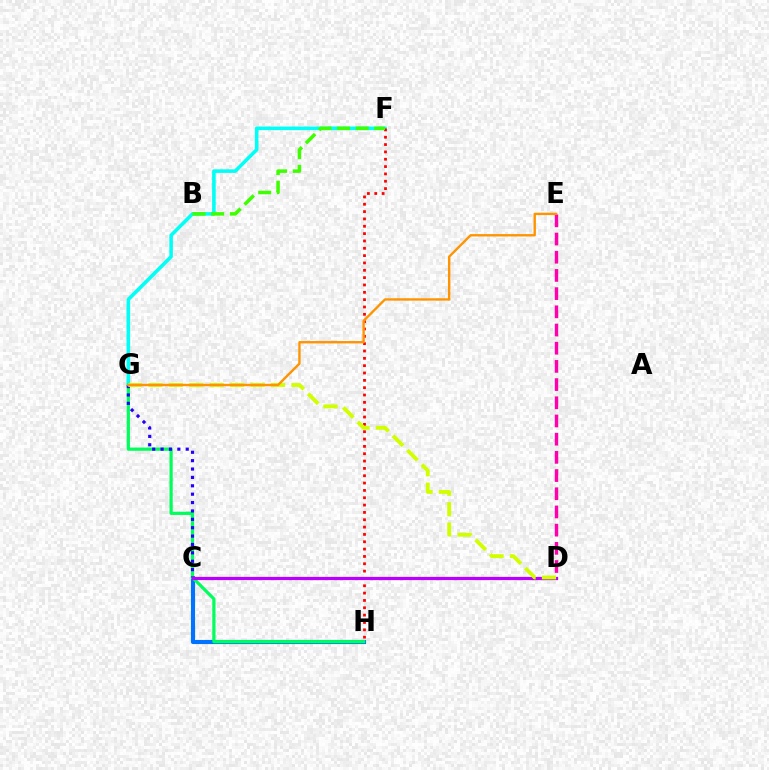{('F', 'G'): [{'color': '#00fff6', 'line_style': 'solid', 'thickness': 2.56}], ('C', 'H'): [{'color': '#0074ff', 'line_style': 'solid', 'thickness': 2.98}], ('G', 'H'): [{'color': '#00ff5c', 'line_style': 'solid', 'thickness': 2.32}], ('C', 'G'): [{'color': '#2500ff', 'line_style': 'dotted', 'thickness': 2.28}], ('F', 'H'): [{'color': '#ff0000', 'line_style': 'dotted', 'thickness': 1.99}], ('C', 'D'): [{'color': '#b900ff', 'line_style': 'solid', 'thickness': 2.33}], ('D', 'E'): [{'color': '#ff00ac', 'line_style': 'dashed', 'thickness': 2.47}], ('D', 'G'): [{'color': '#d1ff00', 'line_style': 'dashed', 'thickness': 2.78}], ('B', 'F'): [{'color': '#3dff00', 'line_style': 'dashed', 'thickness': 2.53}], ('E', 'G'): [{'color': '#ff9400', 'line_style': 'solid', 'thickness': 1.71}]}